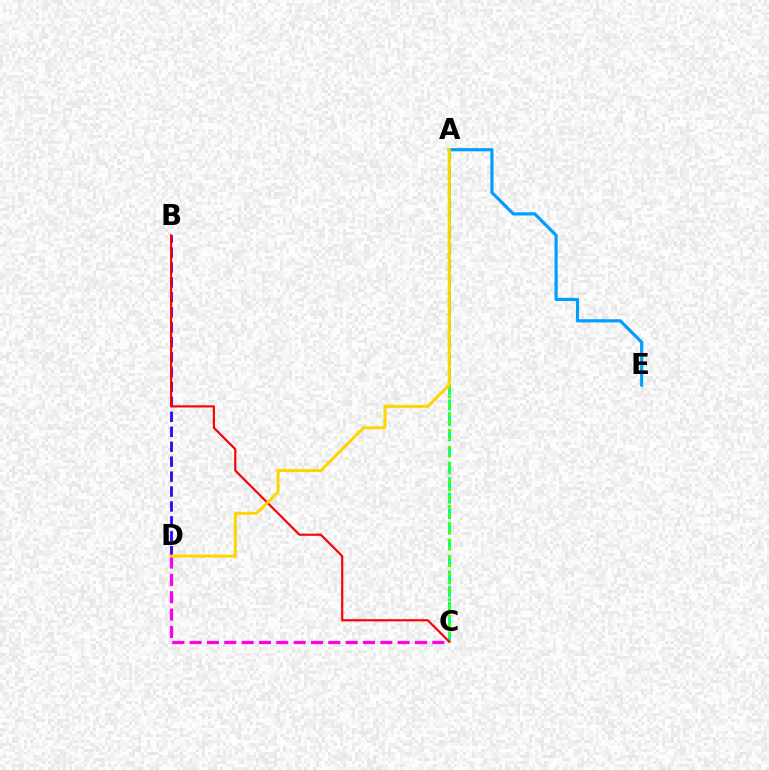{('C', 'D'): [{'color': '#ff00ed', 'line_style': 'dashed', 'thickness': 2.36}], ('A', 'C'): [{'color': '#00ff86', 'line_style': 'dashed', 'thickness': 2.11}, {'color': '#4fff00', 'line_style': 'dotted', 'thickness': 2.29}], ('A', 'E'): [{'color': '#009eff', 'line_style': 'solid', 'thickness': 2.29}], ('B', 'D'): [{'color': '#3700ff', 'line_style': 'dashed', 'thickness': 2.03}], ('B', 'C'): [{'color': '#ff0000', 'line_style': 'solid', 'thickness': 1.56}], ('A', 'D'): [{'color': '#ffd500', 'line_style': 'solid', 'thickness': 2.13}]}